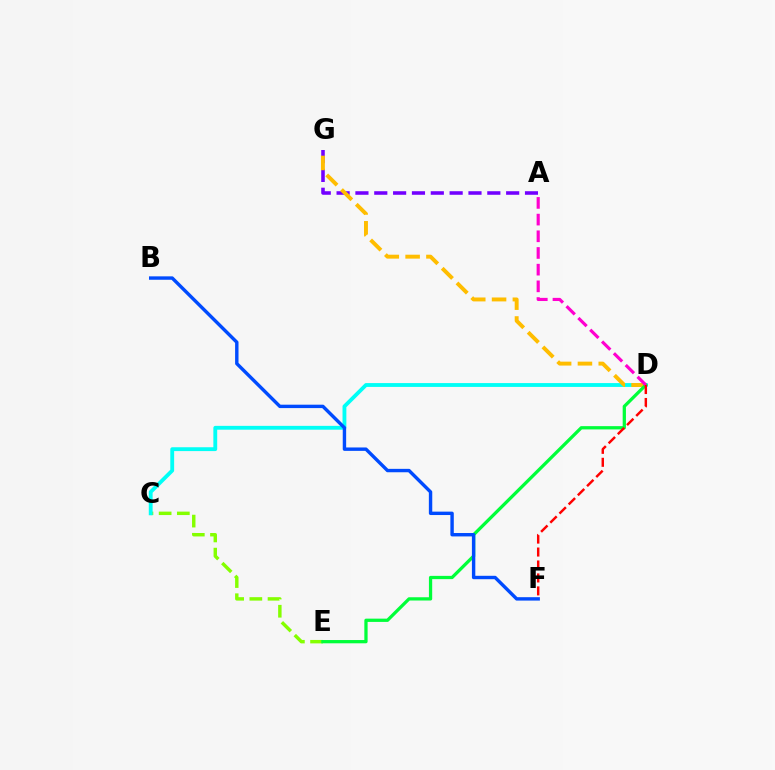{('C', 'E'): [{'color': '#84ff00', 'line_style': 'dashed', 'thickness': 2.47}], ('A', 'G'): [{'color': '#7200ff', 'line_style': 'dashed', 'thickness': 2.56}], ('C', 'D'): [{'color': '#00fff6', 'line_style': 'solid', 'thickness': 2.76}], ('D', 'G'): [{'color': '#ffbd00', 'line_style': 'dashed', 'thickness': 2.83}], ('D', 'E'): [{'color': '#00ff39', 'line_style': 'solid', 'thickness': 2.35}], ('A', 'D'): [{'color': '#ff00cf', 'line_style': 'dashed', 'thickness': 2.27}], ('B', 'F'): [{'color': '#004bff', 'line_style': 'solid', 'thickness': 2.45}], ('D', 'F'): [{'color': '#ff0000', 'line_style': 'dashed', 'thickness': 1.76}]}